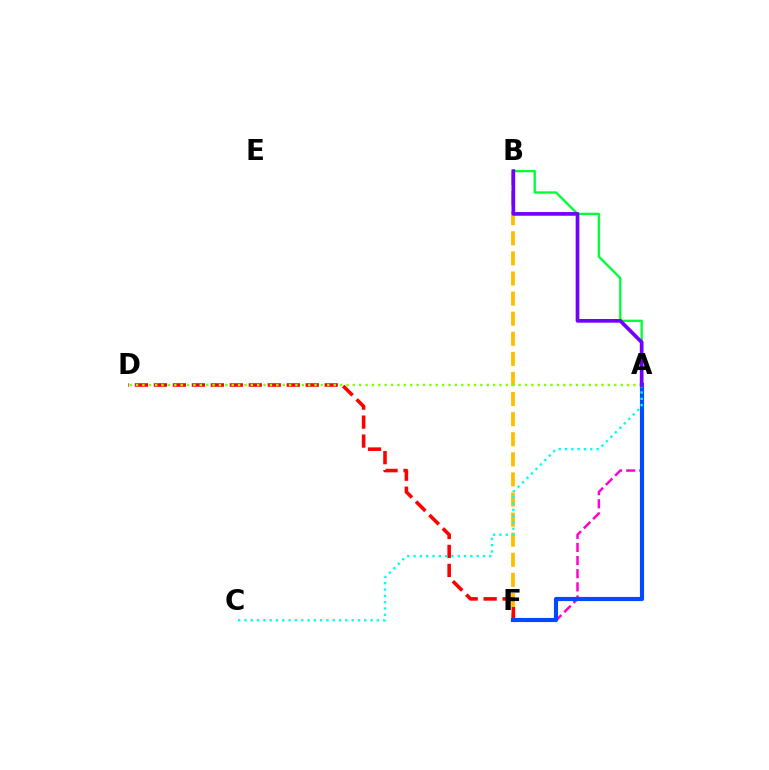{('B', 'F'): [{'color': '#ffbd00', 'line_style': 'dashed', 'thickness': 2.73}], ('D', 'F'): [{'color': '#ff0000', 'line_style': 'dashed', 'thickness': 2.58}], ('A', 'D'): [{'color': '#84ff00', 'line_style': 'dotted', 'thickness': 1.73}], ('A', 'F'): [{'color': '#ff00cf', 'line_style': 'dashed', 'thickness': 1.78}, {'color': '#004bff', 'line_style': 'solid', 'thickness': 2.98}], ('A', 'B'): [{'color': '#00ff39', 'line_style': 'solid', 'thickness': 1.7}, {'color': '#7200ff', 'line_style': 'solid', 'thickness': 2.66}], ('A', 'C'): [{'color': '#00fff6', 'line_style': 'dotted', 'thickness': 1.71}]}